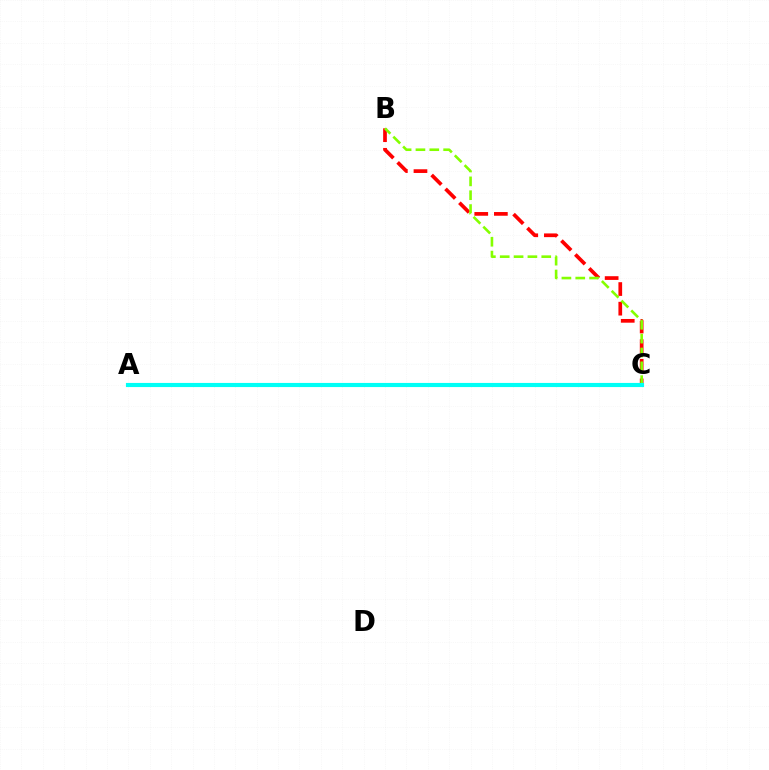{('B', 'C'): [{'color': '#ff0000', 'line_style': 'dashed', 'thickness': 2.67}, {'color': '#84ff00', 'line_style': 'dashed', 'thickness': 1.88}], ('A', 'C'): [{'color': '#7200ff', 'line_style': 'dashed', 'thickness': 1.81}, {'color': '#00fff6', 'line_style': 'solid', 'thickness': 2.97}]}